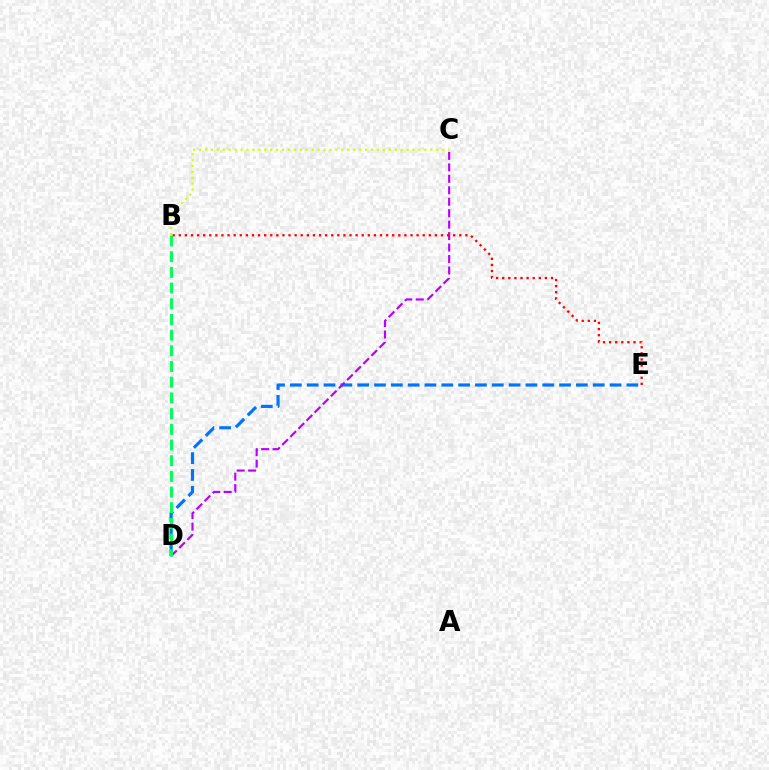{('D', 'E'): [{'color': '#0074ff', 'line_style': 'dashed', 'thickness': 2.29}], ('C', 'D'): [{'color': '#b900ff', 'line_style': 'dashed', 'thickness': 1.56}], ('B', 'E'): [{'color': '#ff0000', 'line_style': 'dotted', 'thickness': 1.66}], ('B', 'D'): [{'color': '#00ff5c', 'line_style': 'dashed', 'thickness': 2.13}], ('B', 'C'): [{'color': '#d1ff00', 'line_style': 'dotted', 'thickness': 1.61}]}